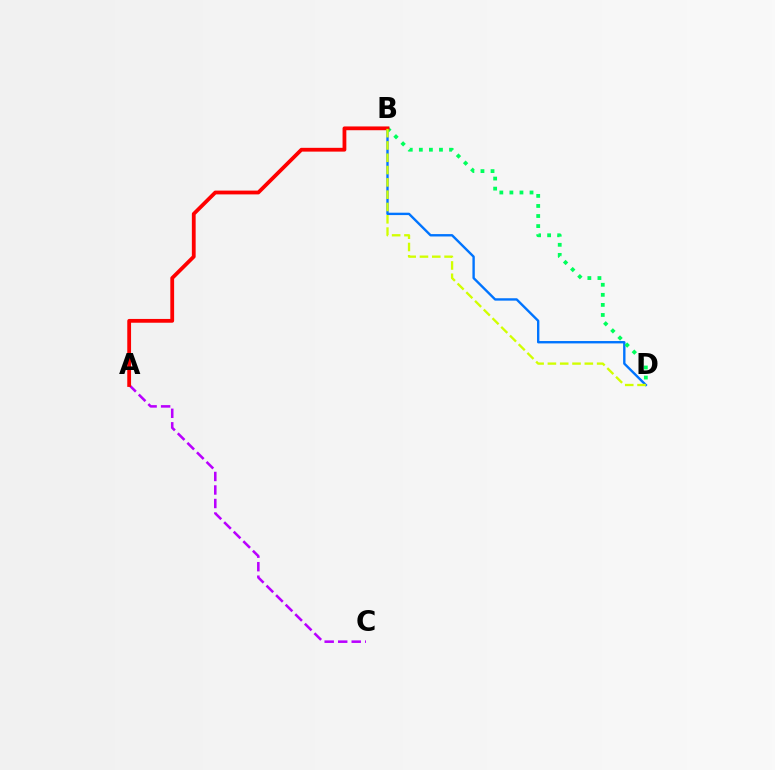{('A', 'C'): [{'color': '#b900ff', 'line_style': 'dashed', 'thickness': 1.84}], ('B', 'D'): [{'color': '#0074ff', 'line_style': 'solid', 'thickness': 1.71}, {'color': '#00ff5c', 'line_style': 'dotted', 'thickness': 2.73}, {'color': '#d1ff00', 'line_style': 'dashed', 'thickness': 1.67}], ('A', 'B'): [{'color': '#ff0000', 'line_style': 'solid', 'thickness': 2.73}]}